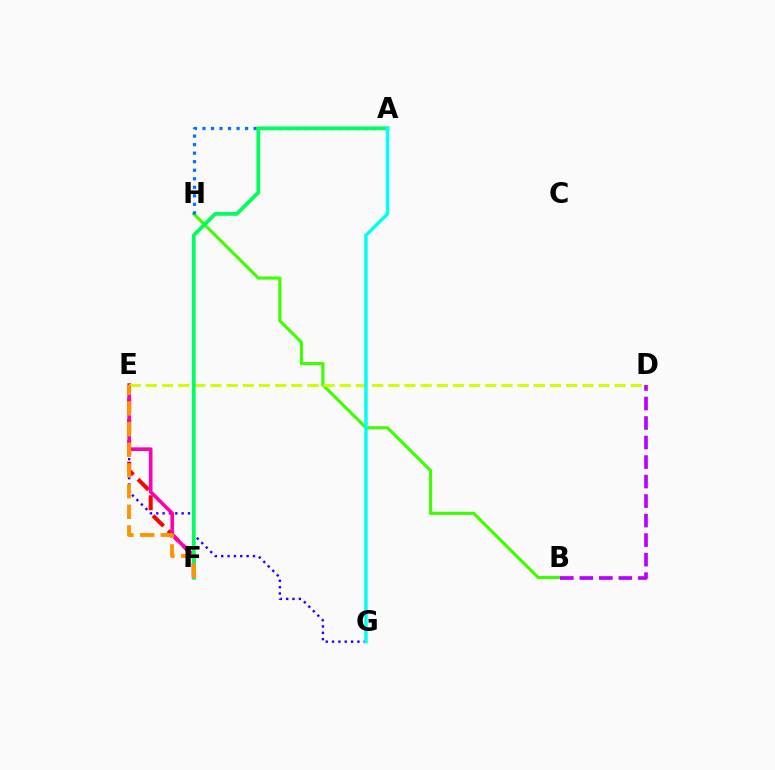{('B', 'H'): [{'color': '#3dff00', 'line_style': 'solid', 'thickness': 2.25}], ('E', 'G'): [{'color': '#2500ff', 'line_style': 'dotted', 'thickness': 1.72}], ('B', 'D'): [{'color': '#b900ff', 'line_style': 'dashed', 'thickness': 2.65}], ('E', 'F'): [{'color': '#ff0000', 'line_style': 'dashed', 'thickness': 2.89}, {'color': '#ff00ac', 'line_style': 'solid', 'thickness': 2.61}, {'color': '#ff9400', 'line_style': 'dashed', 'thickness': 2.81}], ('D', 'E'): [{'color': '#d1ff00', 'line_style': 'dashed', 'thickness': 2.2}], ('A', 'H'): [{'color': '#0074ff', 'line_style': 'dotted', 'thickness': 2.32}], ('A', 'F'): [{'color': '#00ff5c', 'line_style': 'solid', 'thickness': 2.72}], ('A', 'G'): [{'color': '#00fff6', 'line_style': 'solid', 'thickness': 2.47}]}